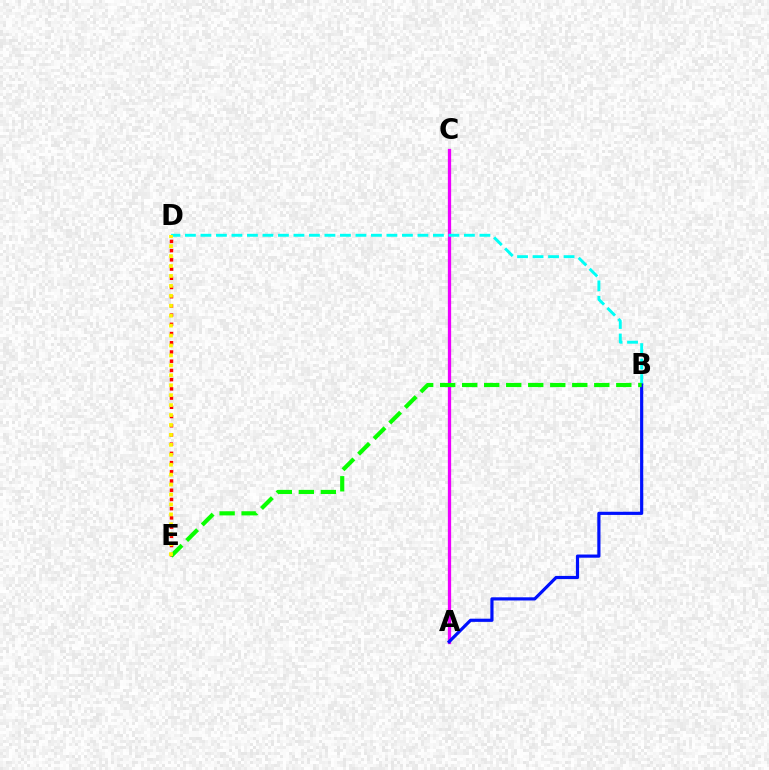{('A', 'C'): [{'color': '#ee00ff', 'line_style': 'solid', 'thickness': 2.36}], ('D', 'E'): [{'color': '#ff0000', 'line_style': 'dotted', 'thickness': 2.5}, {'color': '#fcf500', 'line_style': 'dotted', 'thickness': 2.7}], ('B', 'D'): [{'color': '#00fff6', 'line_style': 'dashed', 'thickness': 2.11}], ('A', 'B'): [{'color': '#0010ff', 'line_style': 'solid', 'thickness': 2.29}], ('B', 'E'): [{'color': '#08ff00', 'line_style': 'dashed', 'thickness': 2.99}]}